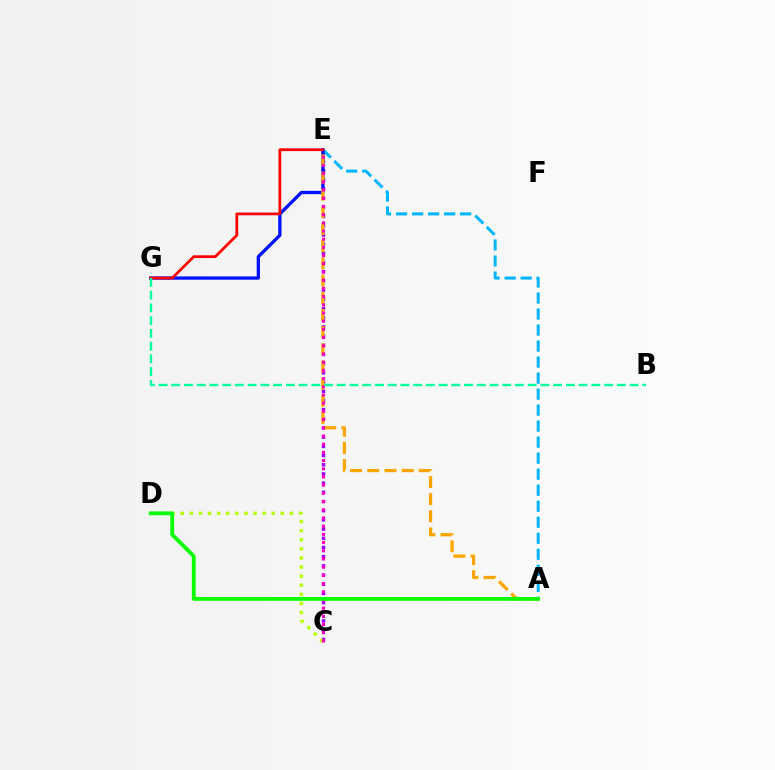{('C', 'E'): [{'color': '#9b00ff', 'line_style': 'dotted', 'thickness': 2.5}, {'color': '#ff00bd', 'line_style': 'dotted', 'thickness': 2.23}], ('A', 'E'): [{'color': '#00b5ff', 'line_style': 'dashed', 'thickness': 2.18}, {'color': '#ffa500', 'line_style': 'dashed', 'thickness': 2.33}], ('C', 'D'): [{'color': '#b3ff00', 'line_style': 'dotted', 'thickness': 2.47}], ('E', 'G'): [{'color': '#0010ff', 'line_style': 'solid', 'thickness': 2.37}, {'color': '#ff0000', 'line_style': 'solid', 'thickness': 1.98}], ('B', 'G'): [{'color': '#00ff9d', 'line_style': 'dashed', 'thickness': 1.73}], ('A', 'D'): [{'color': '#08ff00', 'line_style': 'solid', 'thickness': 2.74}]}